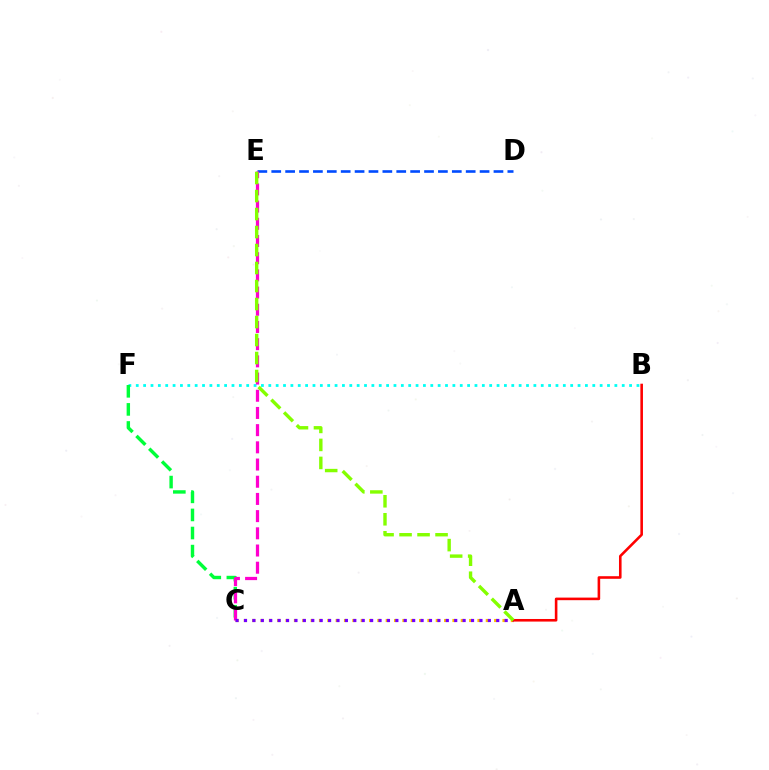{('B', 'F'): [{'color': '#00fff6', 'line_style': 'dotted', 'thickness': 2.0}], ('A', 'C'): [{'color': '#ffbd00', 'line_style': 'dotted', 'thickness': 2.27}, {'color': '#7200ff', 'line_style': 'dotted', 'thickness': 2.28}], ('D', 'E'): [{'color': '#004bff', 'line_style': 'dashed', 'thickness': 1.89}], ('C', 'F'): [{'color': '#00ff39', 'line_style': 'dashed', 'thickness': 2.46}], ('C', 'E'): [{'color': '#ff00cf', 'line_style': 'dashed', 'thickness': 2.34}], ('A', 'B'): [{'color': '#ff0000', 'line_style': 'solid', 'thickness': 1.86}], ('A', 'E'): [{'color': '#84ff00', 'line_style': 'dashed', 'thickness': 2.45}]}